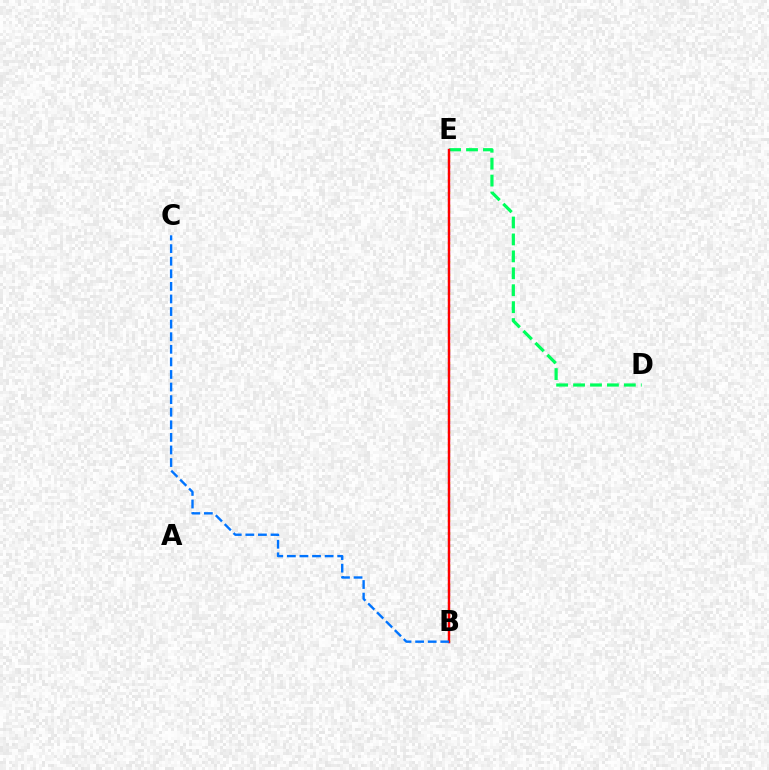{('D', 'E'): [{'color': '#00ff5c', 'line_style': 'dashed', 'thickness': 2.3}], ('B', 'E'): [{'color': '#b900ff', 'line_style': 'solid', 'thickness': 1.55}, {'color': '#d1ff00', 'line_style': 'dotted', 'thickness': 1.71}, {'color': '#ff0000', 'line_style': 'solid', 'thickness': 1.7}], ('B', 'C'): [{'color': '#0074ff', 'line_style': 'dashed', 'thickness': 1.71}]}